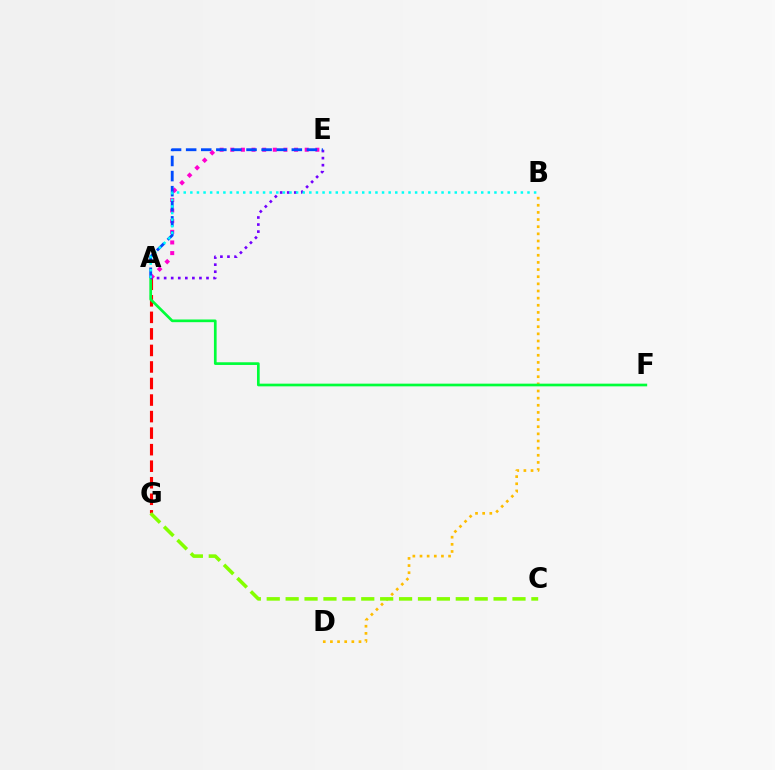{('A', 'E'): [{'color': '#ff00cf', 'line_style': 'dotted', 'thickness': 2.89}, {'color': '#7200ff', 'line_style': 'dotted', 'thickness': 1.92}, {'color': '#004bff', 'line_style': 'dashed', 'thickness': 2.05}], ('B', 'D'): [{'color': '#ffbd00', 'line_style': 'dotted', 'thickness': 1.94}], ('A', 'G'): [{'color': '#ff0000', 'line_style': 'dashed', 'thickness': 2.25}], ('A', 'F'): [{'color': '#00ff39', 'line_style': 'solid', 'thickness': 1.94}], ('C', 'G'): [{'color': '#84ff00', 'line_style': 'dashed', 'thickness': 2.57}], ('A', 'B'): [{'color': '#00fff6', 'line_style': 'dotted', 'thickness': 1.8}]}